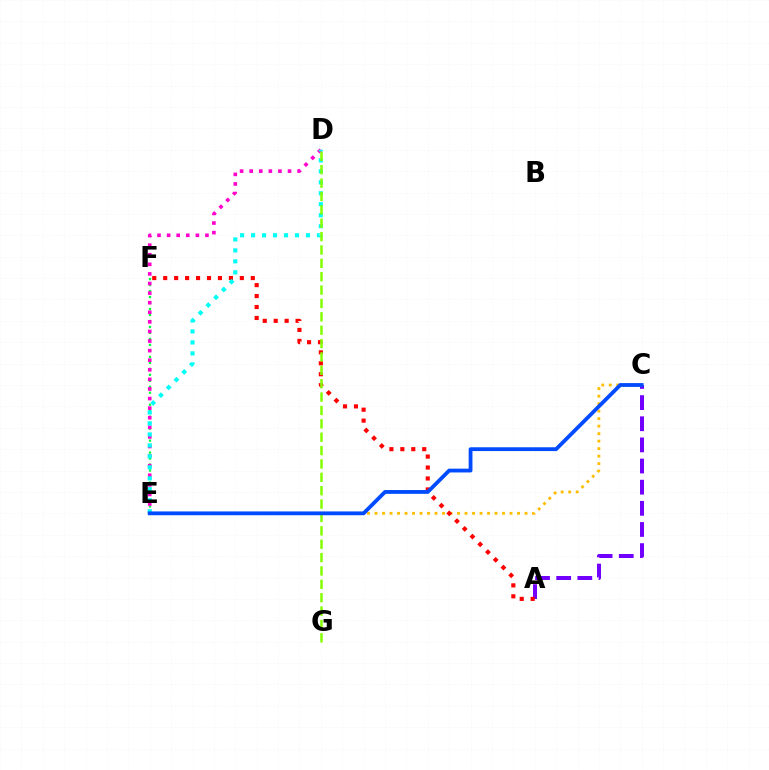{('A', 'C'): [{'color': '#7200ff', 'line_style': 'dashed', 'thickness': 2.87}], ('C', 'E'): [{'color': '#ffbd00', 'line_style': 'dotted', 'thickness': 2.04}, {'color': '#004bff', 'line_style': 'solid', 'thickness': 2.74}], ('E', 'F'): [{'color': '#00ff39', 'line_style': 'dotted', 'thickness': 1.63}], ('A', 'F'): [{'color': '#ff0000', 'line_style': 'dotted', 'thickness': 2.97}], ('D', 'E'): [{'color': '#ff00cf', 'line_style': 'dotted', 'thickness': 2.6}, {'color': '#00fff6', 'line_style': 'dotted', 'thickness': 2.98}], ('D', 'G'): [{'color': '#84ff00', 'line_style': 'dashed', 'thickness': 1.82}]}